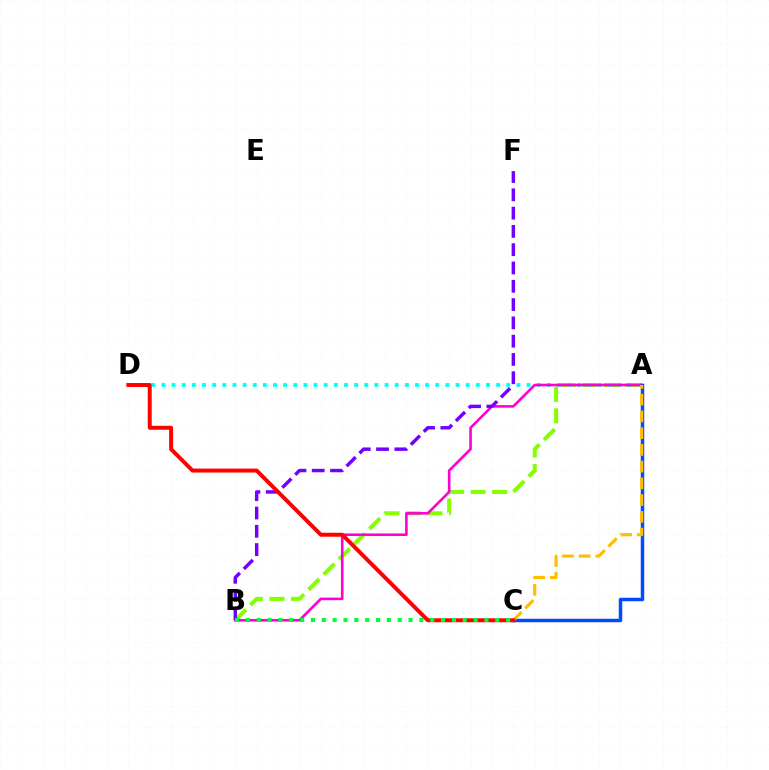{('A', 'B'): [{'color': '#84ff00', 'line_style': 'dashed', 'thickness': 2.92}, {'color': '#ff00cf', 'line_style': 'solid', 'thickness': 1.88}], ('A', 'D'): [{'color': '#00fff6', 'line_style': 'dotted', 'thickness': 2.76}], ('A', 'C'): [{'color': '#004bff', 'line_style': 'solid', 'thickness': 2.5}, {'color': '#ffbd00', 'line_style': 'dashed', 'thickness': 2.27}], ('B', 'F'): [{'color': '#7200ff', 'line_style': 'dashed', 'thickness': 2.49}], ('C', 'D'): [{'color': '#ff0000', 'line_style': 'solid', 'thickness': 2.84}], ('B', 'C'): [{'color': '#00ff39', 'line_style': 'dotted', 'thickness': 2.95}]}